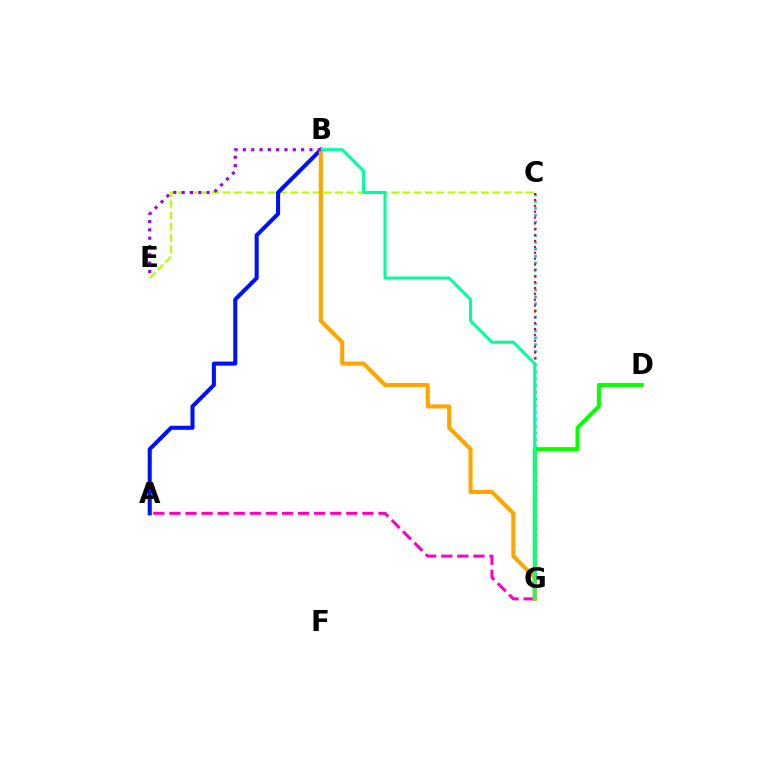{('C', 'E'): [{'color': '#b3ff00', 'line_style': 'dashed', 'thickness': 1.53}], ('C', 'G'): [{'color': '#00b5ff', 'line_style': 'dotted', 'thickness': 1.85}, {'color': '#ff0000', 'line_style': 'dotted', 'thickness': 1.59}], ('D', 'G'): [{'color': '#08ff00', 'line_style': 'solid', 'thickness': 2.88}], ('A', 'G'): [{'color': '#ff00bd', 'line_style': 'dashed', 'thickness': 2.19}], ('A', 'B'): [{'color': '#0010ff', 'line_style': 'solid', 'thickness': 2.92}], ('B', 'G'): [{'color': '#ffa500', 'line_style': 'solid', 'thickness': 2.94}, {'color': '#00ff9d', 'line_style': 'solid', 'thickness': 2.2}], ('B', 'E'): [{'color': '#9b00ff', 'line_style': 'dotted', 'thickness': 2.26}]}